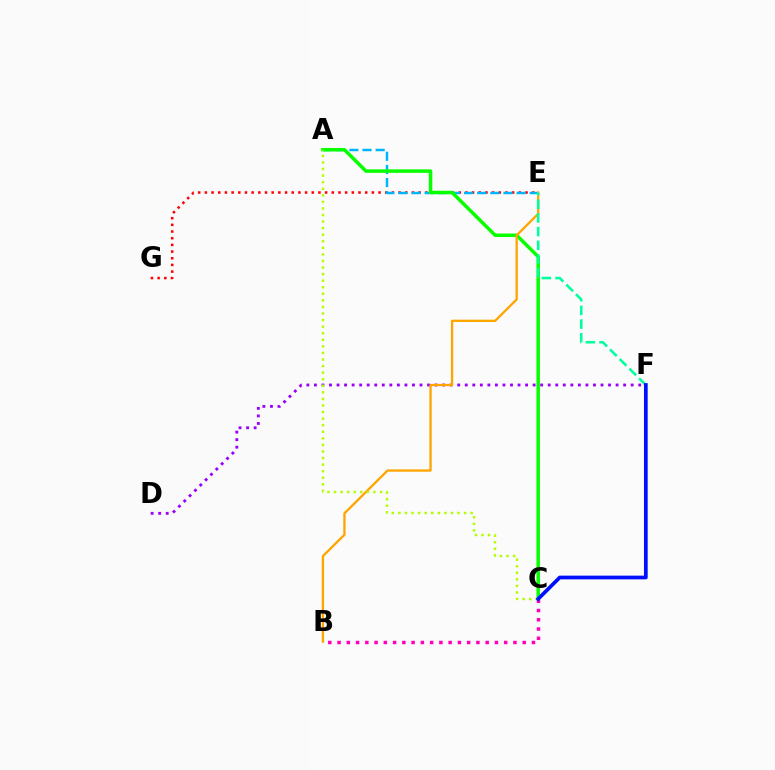{('D', 'F'): [{'color': '#9b00ff', 'line_style': 'dotted', 'thickness': 2.05}], ('E', 'G'): [{'color': '#ff0000', 'line_style': 'dotted', 'thickness': 1.81}], ('A', 'E'): [{'color': '#00b5ff', 'line_style': 'dashed', 'thickness': 1.79}], ('A', 'C'): [{'color': '#08ff00', 'line_style': 'solid', 'thickness': 2.52}, {'color': '#b3ff00', 'line_style': 'dotted', 'thickness': 1.78}], ('B', 'E'): [{'color': '#ffa500', 'line_style': 'solid', 'thickness': 1.66}], ('B', 'C'): [{'color': '#ff00bd', 'line_style': 'dotted', 'thickness': 2.52}], ('E', 'F'): [{'color': '#00ff9d', 'line_style': 'dashed', 'thickness': 1.86}], ('C', 'F'): [{'color': '#0010ff', 'line_style': 'solid', 'thickness': 2.68}]}